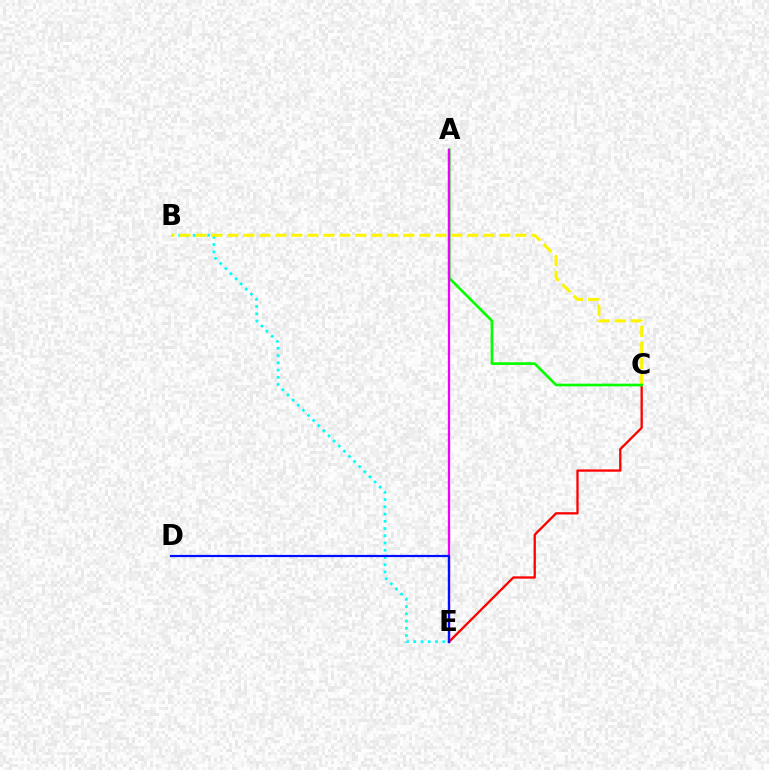{('C', 'E'): [{'color': '#ff0000', 'line_style': 'solid', 'thickness': 1.66}], ('B', 'E'): [{'color': '#00fff6', 'line_style': 'dotted', 'thickness': 1.97}], ('B', 'C'): [{'color': '#fcf500', 'line_style': 'dashed', 'thickness': 2.17}], ('A', 'C'): [{'color': '#08ff00', 'line_style': 'solid', 'thickness': 1.93}], ('A', 'E'): [{'color': '#ee00ff', 'line_style': 'solid', 'thickness': 1.65}], ('D', 'E'): [{'color': '#0010ff', 'line_style': 'solid', 'thickness': 1.59}]}